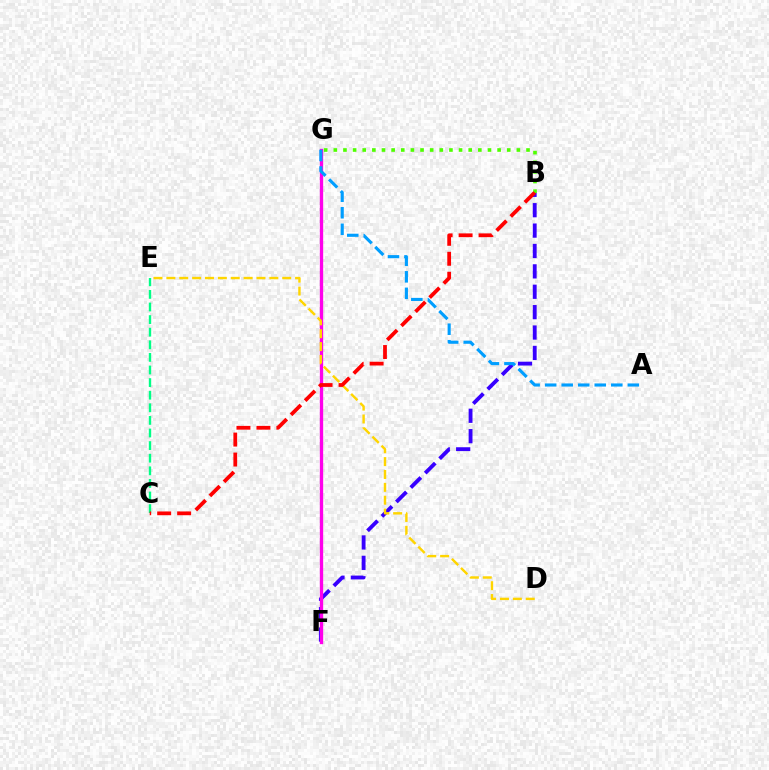{('B', 'F'): [{'color': '#3700ff', 'line_style': 'dashed', 'thickness': 2.77}], ('F', 'G'): [{'color': '#ff00ed', 'line_style': 'solid', 'thickness': 2.39}], ('B', 'G'): [{'color': '#4fff00', 'line_style': 'dotted', 'thickness': 2.62}], ('D', 'E'): [{'color': '#ffd500', 'line_style': 'dashed', 'thickness': 1.75}], ('C', 'E'): [{'color': '#00ff86', 'line_style': 'dashed', 'thickness': 1.71}], ('A', 'G'): [{'color': '#009eff', 'line_style': 'dashed', 'thickness': 2.25}], ('B', 'C'): [{'color': '#ff0000', 'line_style': 'dashed', 'thickness': 2.71}]}